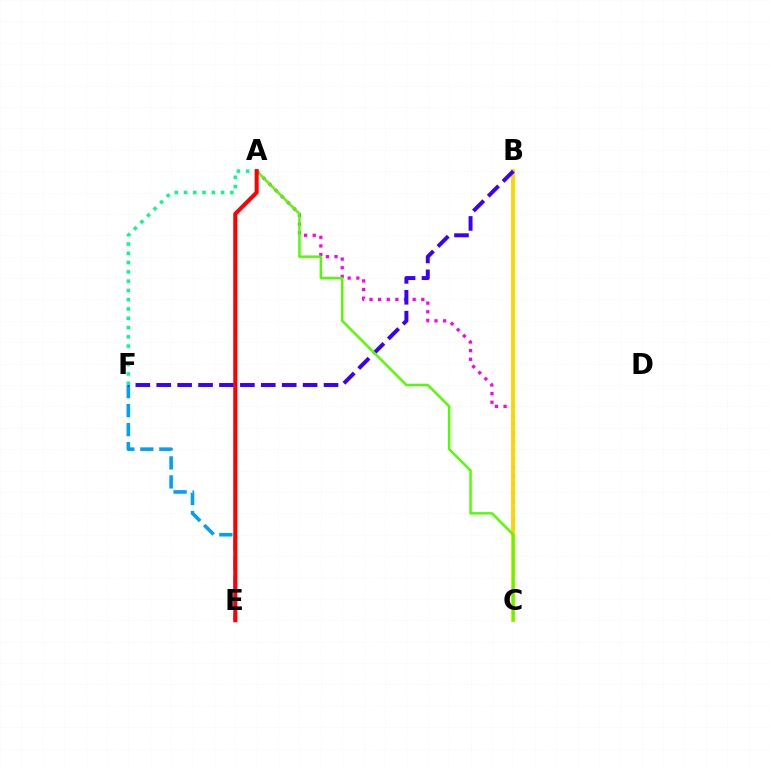{('E', 'F'): [{'color': '#009eff', 'line_style': 'dashed', 'thickness': 2.58}], ('A', 'C'): [{'color': '#ff00ed', 'line_style': 'dotted', 'thickness': 2.35}, {'color': '#4fff00', 'line_style': 'solid', 'thickness': 1.77}], ('B', 'C'): [{'color': '#ffd500', 'line_style': 'solid', 'thickness': 2.78}], ('B', 'F'): [{'color': '#3700ff', 'line_style': 'dashed', 'thickness': 2.84}], ('A', 'F'): [{'color': '#00ff86', 'line_style': 'dotted', 'thickness': 2.52}], ('A', 'E'): [{'color': '#ff0000', 'line_style': 'solid', 'thickness': 2.91}]}